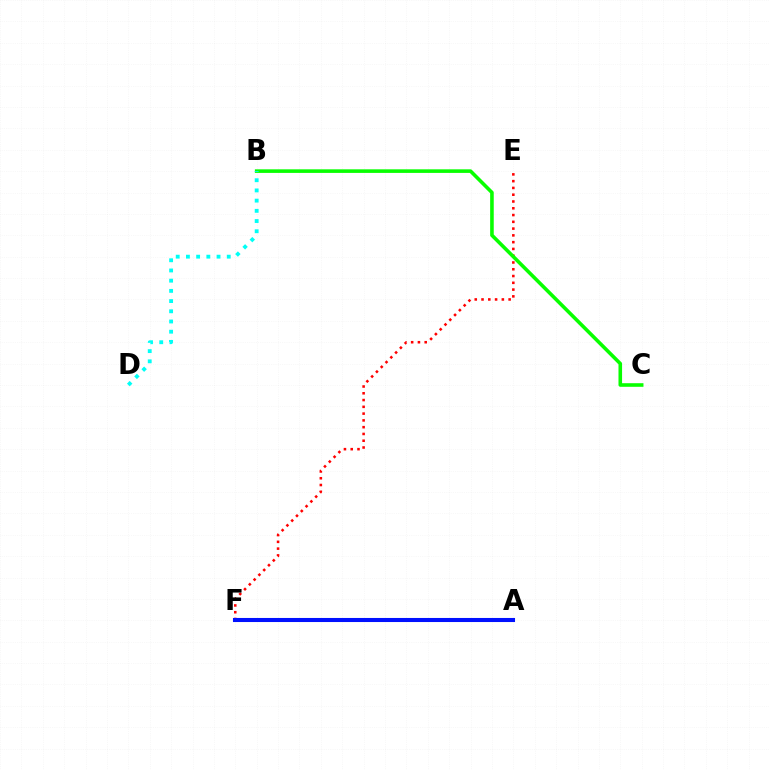{('E', 'F'): [{'color': '#ff0000', 'line_style': 'dotted', 'thickness': 1.84}], ('A', 'F'): [{'color': '#ee00ff', 'line_style': 'dotted', 'thickness': 2.62}, {'color': '#fcf500', 'line_style': 'dotted', 'thickness': 1.74}, {'color': '#0010ff', 'line_style': 'solid', 'thickness': 2.93}], ('B', 'C'): [{'color': '#08ff00', 'line_style': 'solid', 'thickness': 2.59}], ('B', 'D'): [{'color': '#00fff6', 'line_style': 'dotted', 'thickness': 2.77}]}